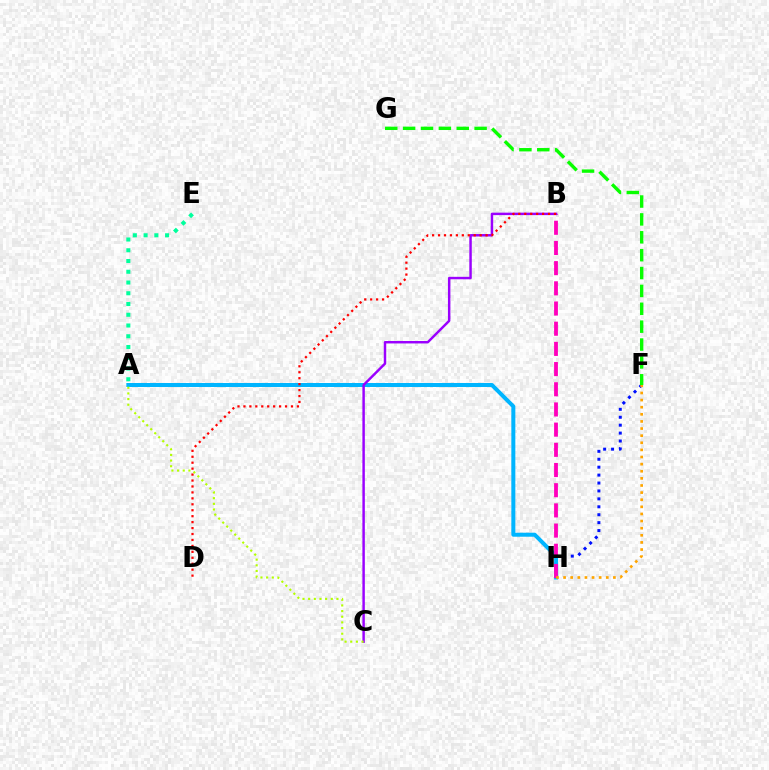{('F', 'H'): [{'color': '#0010ff', 'line_style': 'dotted', 'thickness': 2.15}, {'color': '#ffa500', 'line_style': 'dotted', 'thickness': 1.93}], ('A', 'H'): [{'color': '#00b5ff', 'line_style': 'solid', 'thickness': 2.88}], ('B', 'H'): [{'color': '#ff00bd', 'line_style': 'dashed', 'thickness': 2.74}], ('B', 'C'): [{'color': '#9b00ff', 'line_style': 'solid', 'thickness': 1.77}], ('B', 'D'): [{'color': '#ff0000', 'line_style': 'dotted', 'thickness': 1.61}], ('A', 'E'): [{'color': '#00ff9d', 'line_style': 'dotted', 'thickness': 2.92}], ('F', 'G'): [{'color': '#08ff00', 'line_style': 'dashed', 'thickness': 2.43}], ('A', 'C'): [{'color': '#b3ff00', 'line_style': 'dotted', 'thickness': 1.54}]}